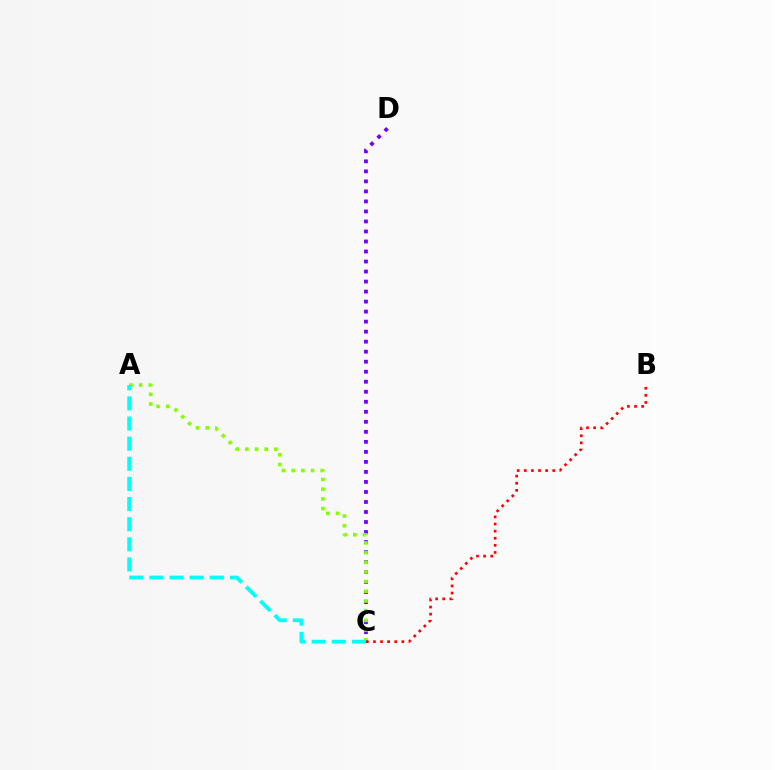{('C', 'D'): [{'color': '#7200ff', 'line_style': 'dotted', 'thickness': 2.72}], ('A', 'C'): [{'color': '#84ff00', 'line_style': 'dotted', 'thickness': 2.63}, {'color': '#00fff6', 'line_style': 'dashed', 'thickness': 2.73}], ('B', 'C'): [{'color': '#ff0000', 'line_style': 'dotted', 'thickness': 1.93}]}